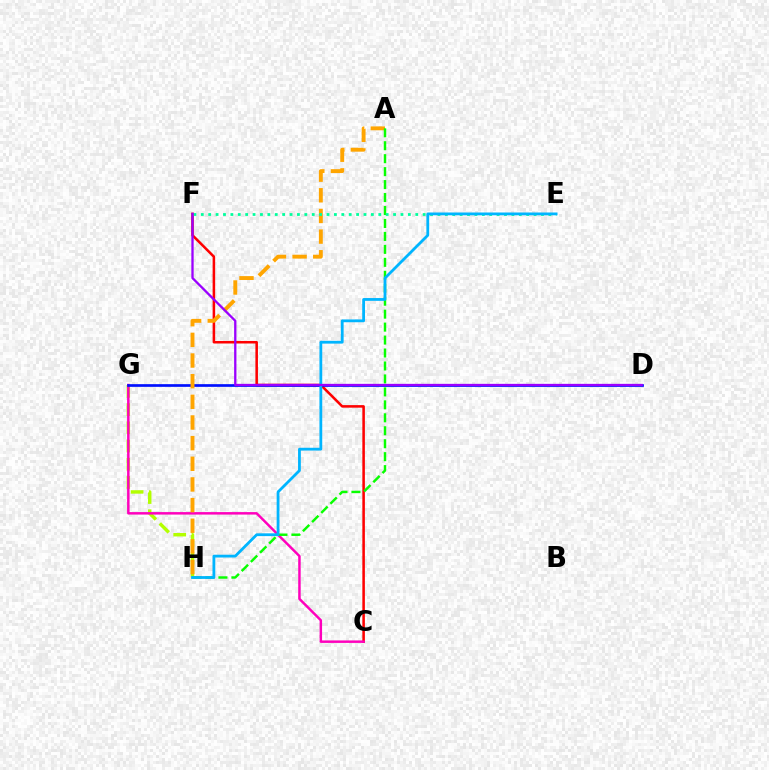{('C', 'F'): [{'color': '#ff0000', 'line_style': 'solid', 'thickness': 1.83}], ('G', 'H'): [{'color': '#b3ff00', 'line_style': 'dashed', 'thickness': 2.48}], ('C', 'G'): [{'color': '#ff00bd', 'line_style': 'solid', 'thickness': 1.78}], ('D', 'G'): [{'color': '#0010ff', 'line_style': 'solid', 'thickness': 1.94}], ('A', 'H'): [{'color': '#ffa500', 'line_style': 'dashed', 'thickness': 2.81}, {'color': '#08ff00', 'line_style': 'dashed', 'thickness': 1.76}], ('E', 'F'): [{'color': '#00ff9d', 'line_style': 'dotted', 'thickness': 2.01}], ('E', 'H'): [{'color': '#00b5ff', 'line_style': 'solid', 'thickness': 2.01}], ('D', 'F'): [{'color': '#9b00ff', 'line_style': 'solid', 'thickness': 1.66}]}